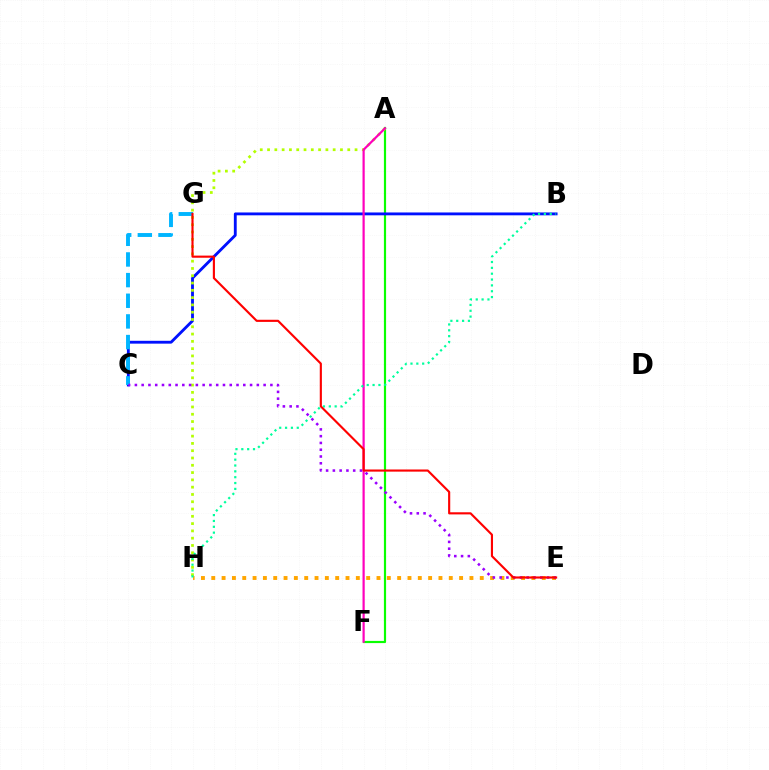{('A', 'F'): [{'color': '#08ff00', 'line_style': 'solid', 'thickness': 1.57}, {'color': '#ff00bd', 'line_style': 'solid', 'thickness': 1.59}], ('B', 'C'): [{'color': '#0010ff', 'line_style': 'solid', 'thickness': 2.05}], ('A', 'H'): [{'color': '#b3ff00', 'line_style': 'dotted', 'thickness': 1.98}], ('C', 'G'): [{'color': '#00b5ff', 'line_style': 'dashed', 'thickness': 2.81}], ('E', 'H'): [{'color': '#ffa500', 'line_style': 'dotted', 'thickness': 2.81}], ('C', 'E'): [{'color': '#9b00ff', 'line_style': 'dotted', 'thickness': 1.84}], ('B', 'H'): [{'color': '#00ff9d', 'line_style': 'dotted', 'thickness': 1.59}], ('E', 'G'): [{'color': '#ff0000', 'line_style': 'solid', 'thickness': 1.54}]}